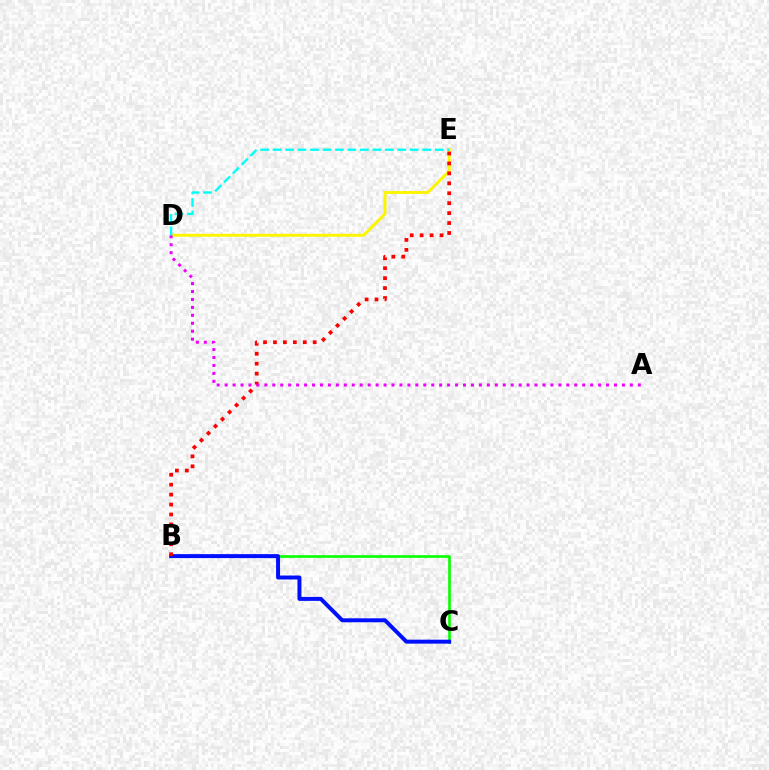{('B', 'C'): [{'color': '#08ff00', 'line_style': 'solid', 'thickness': 1.92}, {'color': '#0010ff', 'line_style': 'solid', 'thickness': 2.86}], ('D', 'E'): [{'color': '#fcf500', 'line_style': 'solid', 'thickness': 2.13}, {'color': '#00fff6', 'line_style': 'dashed', 'thickness': 1.69}], ('B', 'E'): [{'color': '#ff0000', 'line_style': 'dotted', 'thickness': 2.7}], ('A', 'D'): [{'color': '#ee00ff', 'line_style': 'dotted', 'thickness': 2.16}]}